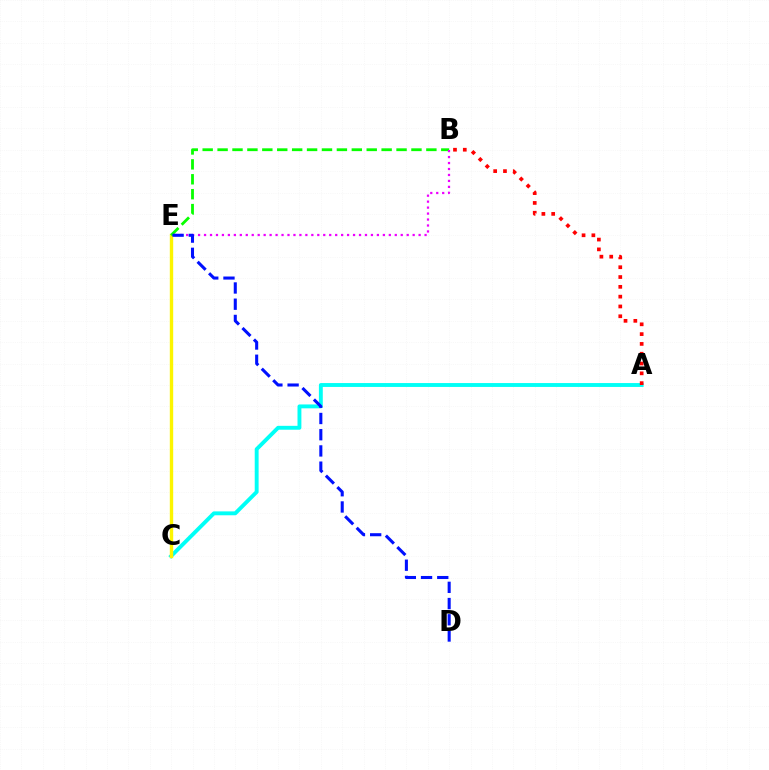{('A', 'C'): [{'color': '#00fff6', 'line_style': 'solid', 'thickness': 2.8}], ('C', 'E'): [{'color': '#fcf500', 'line_style': 'solid', 'thickness': 2.44}], ('B', 'E'): [{'color': '#08ff00', 'line_style': 'dashed', 'thickness': 2.03}, {'color': '#ee00ff', 'line_style': 'dotted', 'thickness': 1.62}], ('A', 'B'): [{'color': '#ff0000', 'line_style': 'dotted', 'thickness': 2.66}], ('D', 'E'): [{'color': '#0010ff', 'line_style': 'dashed', 'thickness': 2.2}]}